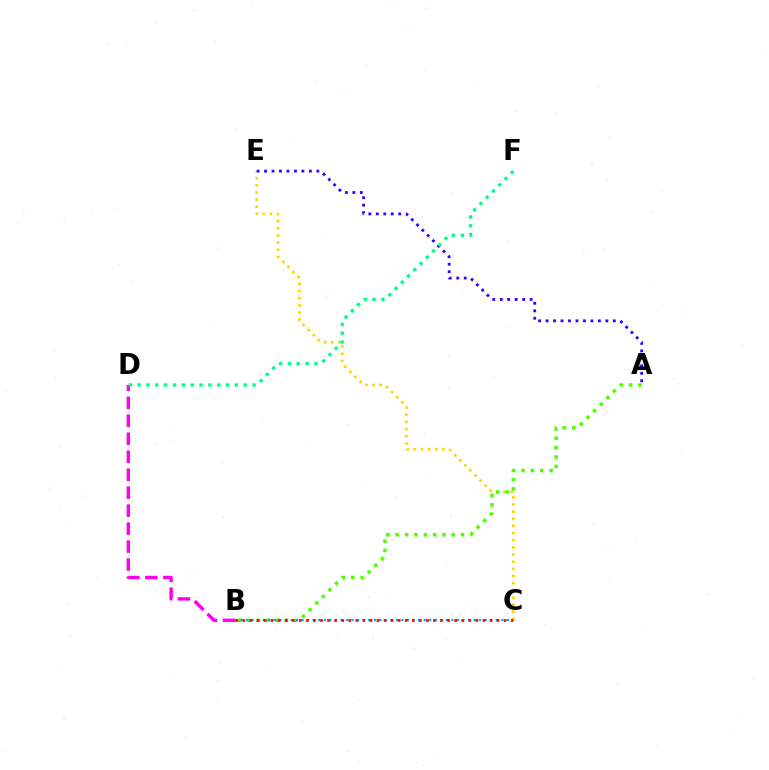{('C', 'E'): [{'color': '#ffd500', 'line_style': 'dotted', 'thickness': 1.94}], ('A', 'B'): [{'color': '#4fff00', 'line_style': 'dotted', 'thickness': 2.54}], ('A', 'E'): [{'color': '#3700ff', 'line_style': 'dotted', 'thickness': 2.03}], ('B', 'C'): [{'color': '#009eff', 'line_style': 'dotted', 'thickness': 1.51}, {'color': '#ff0000', 'line_style': 'dotted', 'thickness': 1.92}], ('B', 'D'): [{'color': '#ff00ed', 'line_style': 'dashed', 'thickness': 2.44}], ('D', 'F'): [{'color': '#00ff86', 'line_style': 'dotted', 'thickness': 2.4}]}